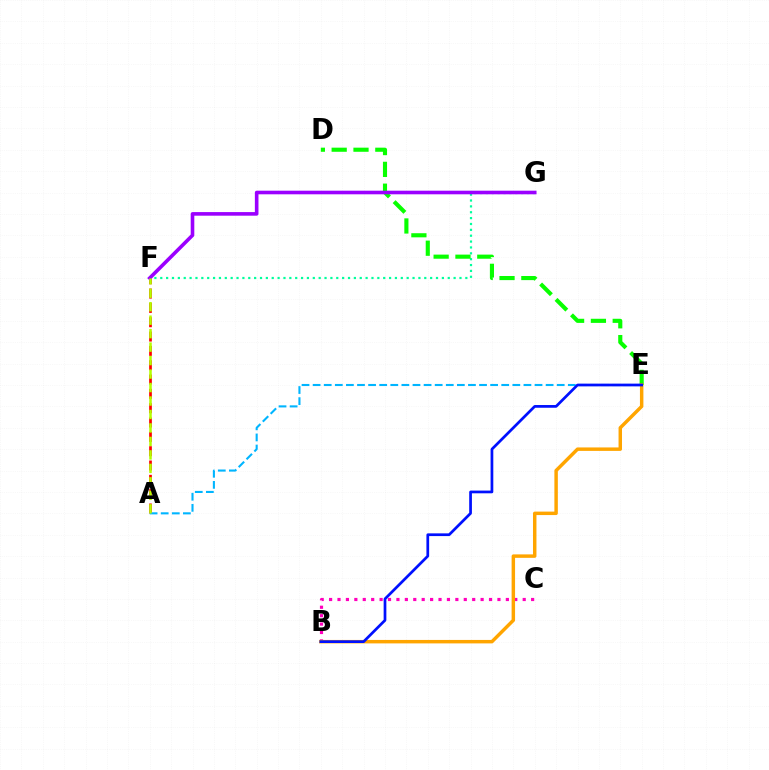{('A', 'F'): [{'color': '#ff0000', 'line_style': 'dashed', 'thickness': 1.95}, {'color': '#b3ff00', 'line_style': 'dashed', 'thickness': 1.83}], ('F', 'G'): [{'color': '#00ff9d', 'line_style': 'dotted', 'thickness': 1.59}, {'color': '#9b00ff', 'line_style': 'solid', 'thickness': 2.6}], ('D', 'E'): [{'color': '#08ff00', 'line_style': 'dashed', 'thickness': 2.96}], ('B', 'C'): [{'color': '#ff00bd', 'line_style': 'dotted', 'thickness': 2.29}], ('A', 'E'): [{'color': '#00b5ff', 'line_style': 'dashed', 'thickness': 1.51}], ('B', 'E'): [{'color': '#ffa500', 'line_style': 'solid', 'thickness': 2.49}, {'color': '#0010ff', 'line_style': 'solid', 'thickness': 1.96}]}